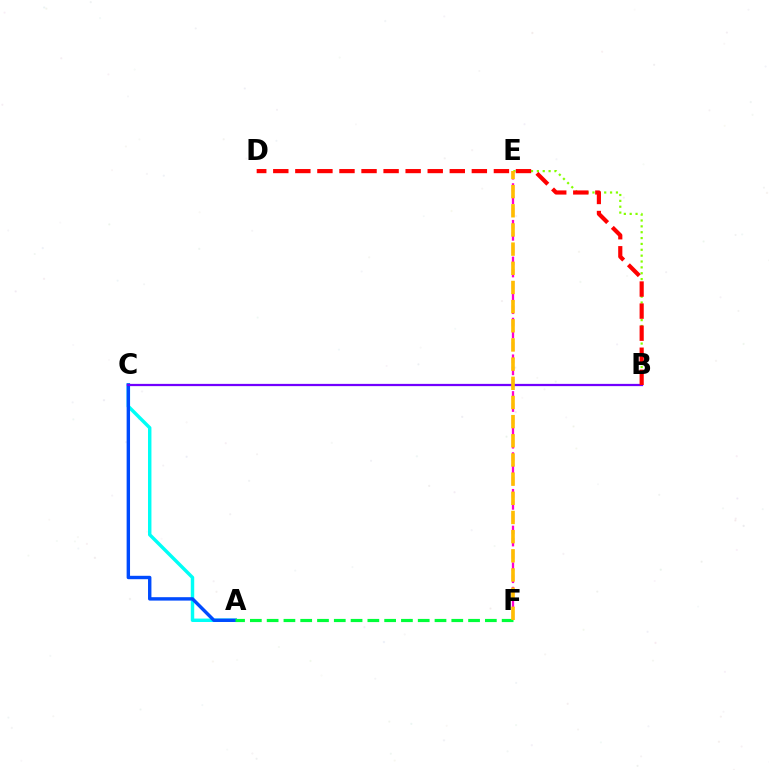{('A', 'C'): [{'color': '#00fff6', 'line_style': 'solid', 'thickness': 2.48}, {'color': '#004bff', 'line_style': 'solid', 'thickness': 2.45}], ('A', 'F'): [{'color': '#00ff39', 'line_style': 'dashed', 'thickness': 2.28}], ('B', 'E'): [{'color': '#84ff00', 'line_style': 'dotted', 'thickness': 1.59}], ('B', 'C'): [{'color': '#7200ff', 'line_style': 'solid', 'thickness': 1.62}], ('E', 'F'): [{'color': '#ff00cf', 'line_style': 'dashed', 'thickness': 1.66}, {'color': '#ffbd00', 'line_style': 'dashed', 'thickness': 2.6}], ('B', 'D'): [{'color': '#ff0000', 'line_style': 'dashed', 'thickness': 3.0}]}